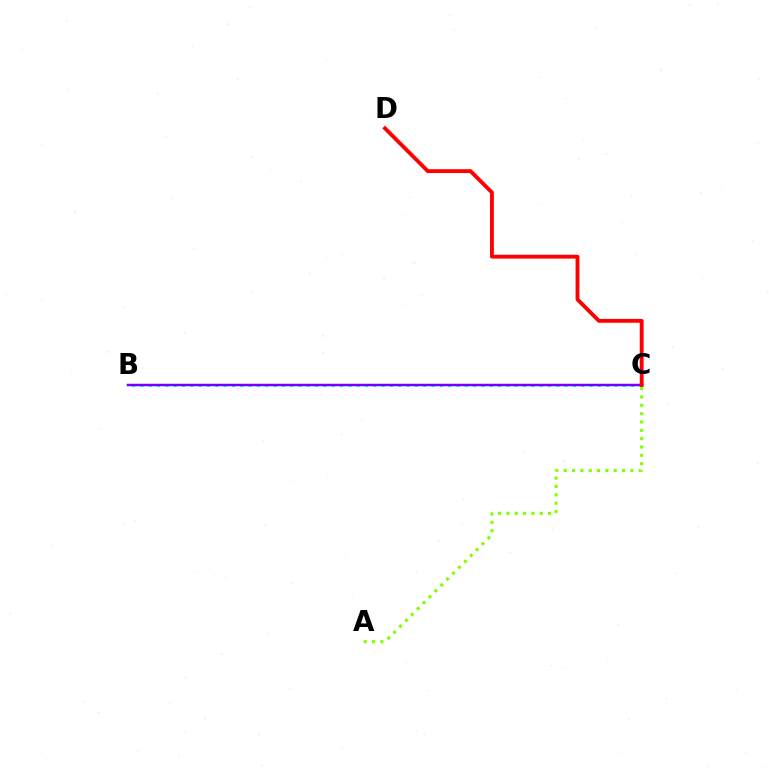{('B', 'C'): [{'color': '#00fff6', 'line_style': 'dotted', 'thickness': 2.26}, {'color': '#7200ff', 'line_style': 'solid', 'thickness': 1.79}], ('C', 'D'): [{'color': '#ff0000', 'line_style': 'solid', 'thickness': 2.77}], ('A', 'C'): [{'color': '#84ff00', 'line_style': 'dotted', 'thickness': 2.27}]}